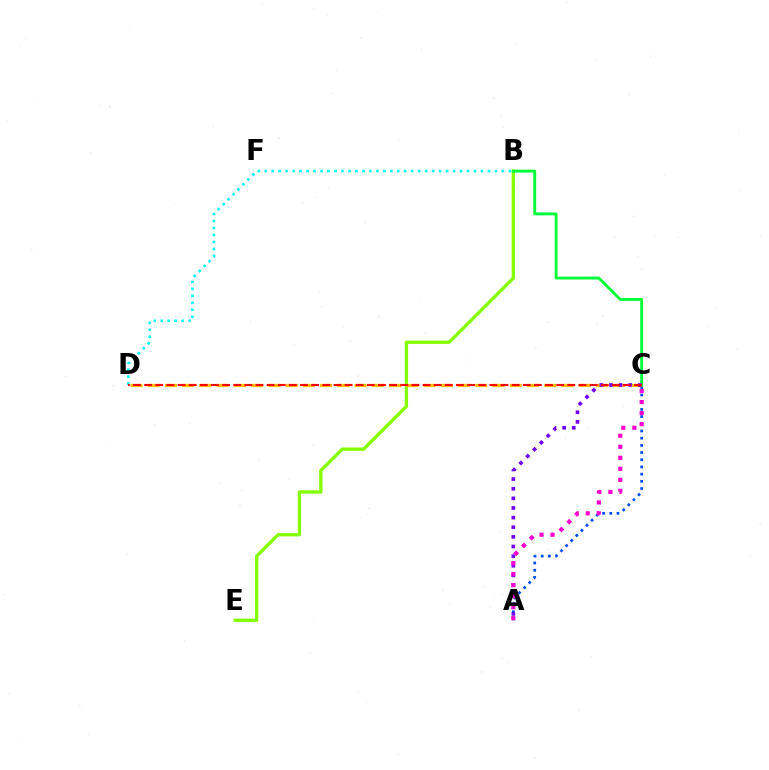{('A', 'C'): [{'color': '#004bff', 'line_style': 'dotted', 'thickness': 1.95}, {'color': '#7200ff', 'line_style': 'dotted', 'thickness': 2.62}, {'color': '#ff00cf', 'line_style': 'dotted', 'thickness': 2.99}], ('B', 'E'): [{'color': '#84ff00', 'line_style': 'solid', 'thickness': 2.39}], ('C', 'D'): [{'color': '#ffbd00', 'line_style': 'dashed', 'thickness': 2.34}, {'color': '#ff0000', 'line_style': 'dashed', 'thickness': 1.51}], ('B', 'C'): [{'color': '#00ff39', 'line_style': 'solid', 'thickness': 2.09}], ('B', 'D'): [{'color': '#00fff6', 'line_style': 'dotted', 'thickness': 1.89}]}